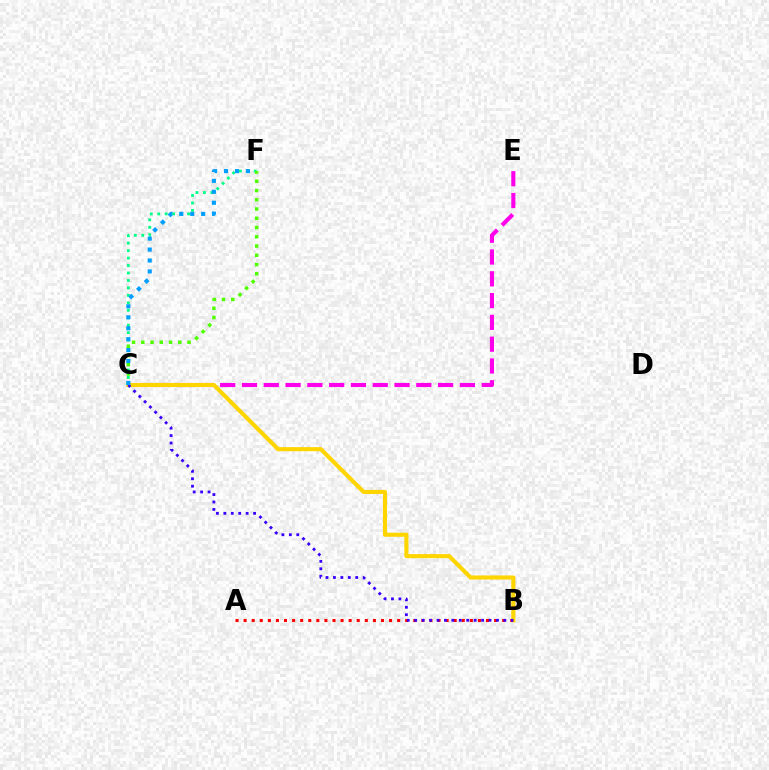{('C', 'F'): [{'color': '#00ff86', 'line_style': 'dotted', 'thickness': 2.03}, {'color': '#4fff00', 'line_style': 'dotted', 'thickness': 2.51}, {'color': '#009eff', 'line_style': 'dotted', 'thickness': 2.97}], ('C', 'E'): [{'color': '#ff00ed', 'line_style': 'dashed', 'thickness': 2.96}], ('B', 'C'): [{'color': '#ffd500', 'line_style': 'solid', 'thickness': 2.96}, {'color': '#3700ff', 'line_style': 'dotted', 'thickness': 2.02}], ('A', 'B'): [{'color': '#ff0000', 'line_style': 'dotted', 'thickness': 2.2}]}